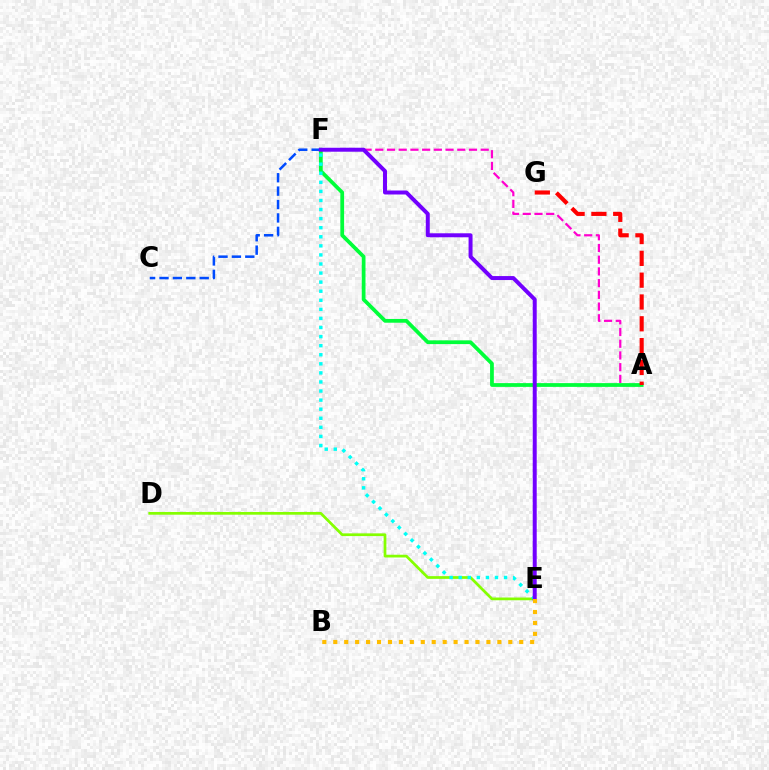{('A', 'F'): [{'color': '#ff00cf', 'line_style': 'dashed', 'thickness': 1.59}, {'color': '#00ff39', 'line_style': 'solid', 'thickness': 2.71}], ('D', 'E'): [{'color': '#84ff00', 'line_style': 'solid', 'thickness': 1.96}], ('E', 'F'): [{'color': '#00fff6', 'line_style': 'dotted', 'thickness': 2.47}, {'color': '#7200ff', 'line_style': 'solid', 'thickness': 2.86}], ('A', 'G'): [{'color': '#ff0000', 'line_style': 'dashed', 'thickness': 2.96}], ('C', 'F'): [{'color': '#004bff', 'line_style': 'dashed', 'thickness': 1.82}], ('B', 'E'): [{'color': '#ffbd00', 'line_style': 'dotted', 'thickness': 2.97}]}